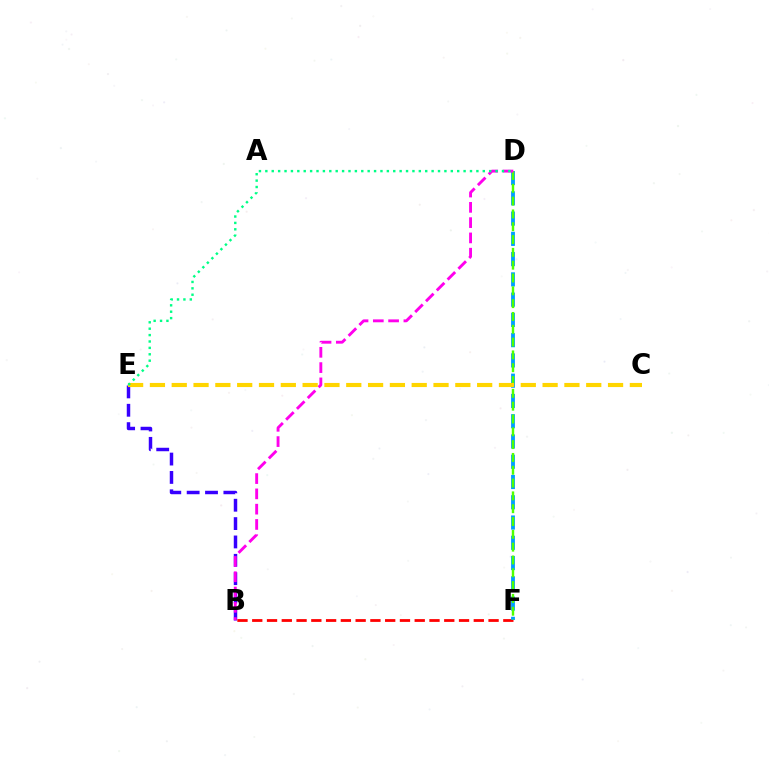{('B', 'E'): [{'color': '#3700ff', 'line_style': 'dashed', 'thickness': 2.49}], ('B', 'F'): [{'color': '#ff0000', 'line_style': 'dashed', 'thickness': 2.01}], ('D', 'F'): [{'color': '#009eff', 'line_style': 'dashed', 'thickness': 2.75}, {'color': '#4fff00', 'line_style': 'dashed', 'thickness': 1.74}], ('B', 'D'): [{'color': '#ff00ed', 'line_style': 'dashed', 'thickness': 2.08}], ('C', 'E'): [{'color': '#ffd500', 'line_style': 'dashed', 'thickness': 2.96}], ('D', 'E'): [{'color': '#00ff86', 'line_style': 'dotted', 'thickness': 1.74}]}